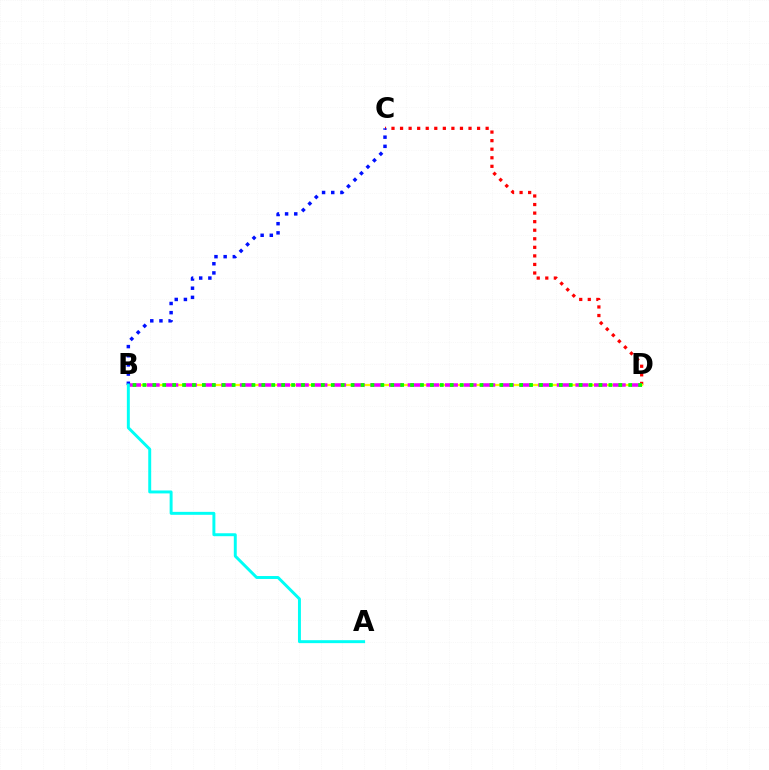{('C', 'D'): [{'color': '#ff0000', 'line_style': 'dotted', 'thickness': 2.33}], ('B', 'D'): [{'color': '#fcf500', 'line_style': 'solid', 'thickness': 1.64}, {'color': '#ee00ff', 'line_style': 'dashed', 'thickness': 2.53}, {'color': '#08ff00', 'line_style': 'dotted', 'thickness': 2.69}], ('B', 'C'): [{'color': '#0010ff', 'line_style': 'dotted', 'thickness': 2.49}], ('A', 'B'): [{'color': '#00fff6', 'line_style': 'solid', 'thickness': 2.12}]}